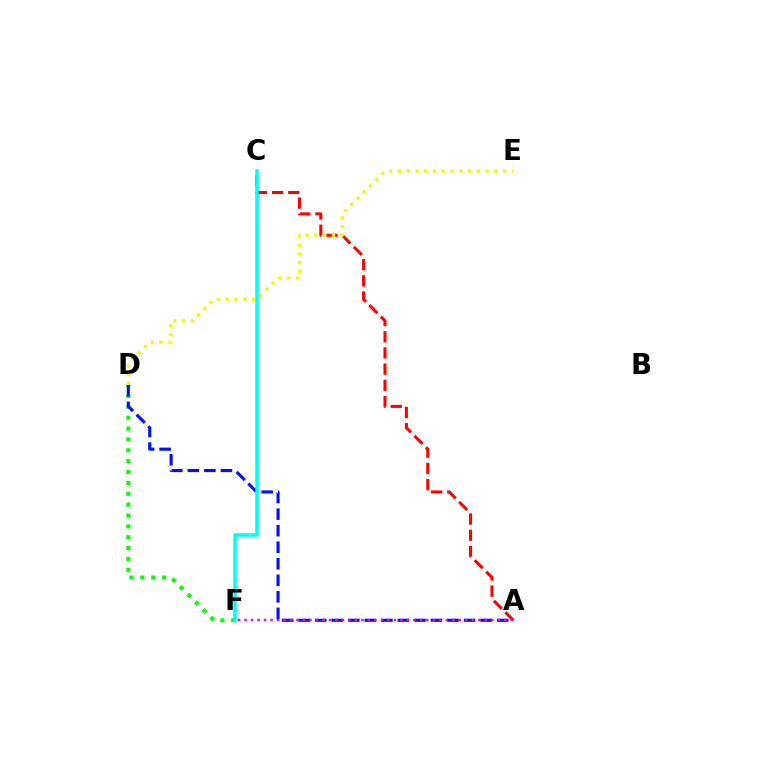{('A', 'C'): [{'color': '#ff0000', 'line_style': 'dashed', 'thickness': 2.2}], ('D', 'E'): [{'color': '#fcf500', 'line_style': 'dotted', 'thickness': 2.38}], ('D', 'F'): [{'color': '#08ff00', 'line_style': 'dotted', 'thickness': 2.95}], ('A', 'D'): [{'color': '#0010ff', 'line_style': 'dashed', 'thickness': 2.25}], ('A', 'F'): [{'color': '#ee00ff', 'line_style': 'dotted', 'thickness': 1.76}], ('C', 'F'): [{'color': '#00fff6', 'line_style': 'solid', 'thickness': 2.52}]}